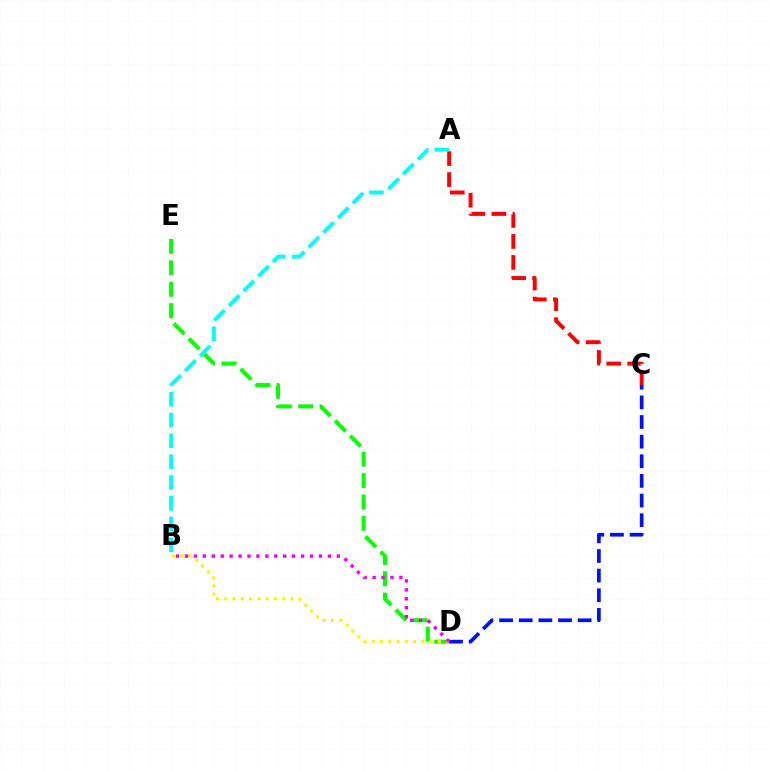{('D', 'E'): [{'color': '#08ff00', 'line_style': 'dashed', 'thickness': 2.91}], ('A', 'C'): [{'color': '#ff0000', 'line_style': 'dashed', 'thickness': 2.85}], ('A', 'B'): [{'color': '#00fff6', 'line_style': 'dashed', 'thickness': 2.82}], ('B', 'D'): [{'color': '#fcf500', 'line_style': 'dotted', 'thickness': 2.24}, {'color': '#ee00ff', 'line_style': 'dotted', 'thickness': 2.43}], ('C', 'D'): [{'color': '#0010ff', 'line_style': 'dashed', 'thickness': 2.67}]}